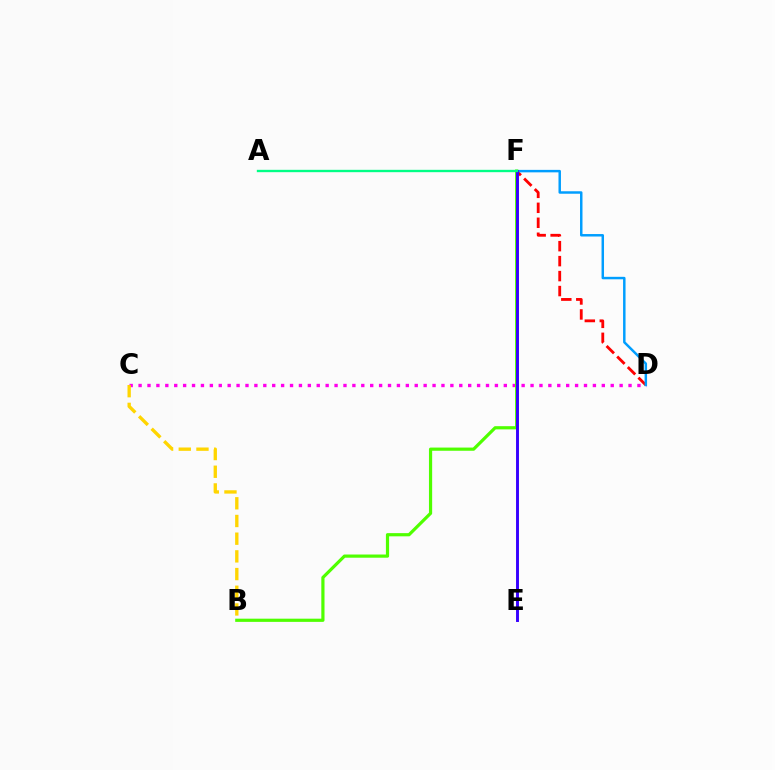{('D', 'F'): [{'color': '#ff0000', 'line_style': 'dashed', 'thickness': 2.03}, {'color': '#009eff', 'line_style': 'solid', 'thickness': 1.78}], ('C', 'D'): [{'color': '#ff00ed', 'line_style': 'dotted', 'thickness': 2.42}], ('B', 'F'): [{'color': '#4fff00', 'line_style': 'solid', 'thickness': 2.3}], ('E', 'F'): [{'color': '#3700ff', 'line_style': 'solid', 'thickness': 2.1}], ('B', 'C'): [{'color': '#ffd500', 'line_style': 'dashed', 'thickness': 2.4}], ('A', 'F'): [{'color': '#00ff86', 'line_style': 'solid', 'thickness': 1.69}]}